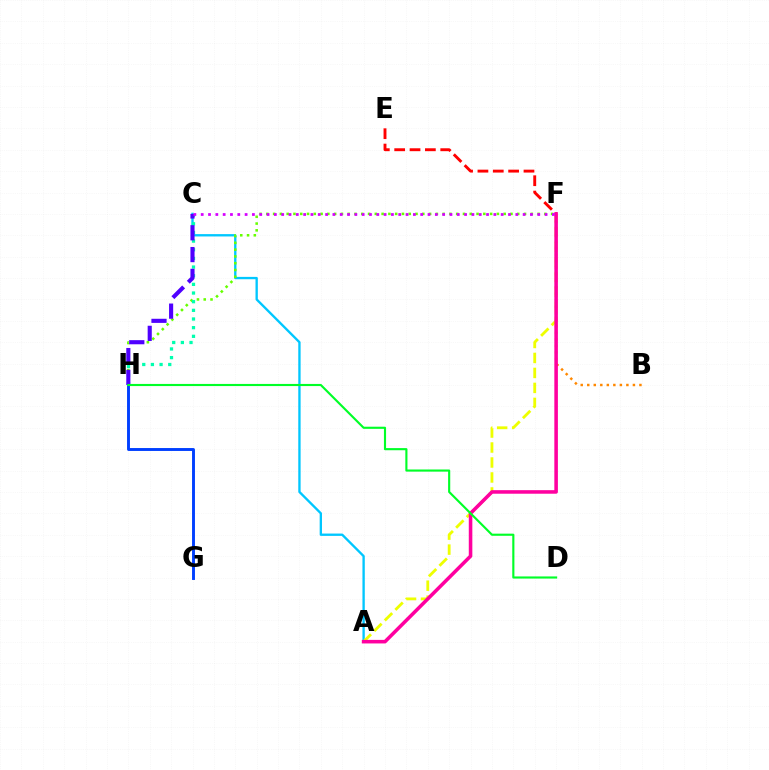{('B', 'F'): [{'color': '#ff8800', 'line_style': 'dotted', 'thickness': 1.77}], ('A', 'C'): [{'color': '#00c7ff', 'line_style': 'solid', 'thickness': 1.68}], ('F', 'H'): [{'color': '#66ff00', 'line_style': 'dotted', 'thickness': 1.84}], ('G', 'H'): [{'color': '#003fff', 'line_style': 'solid', 'thickness': 2.09}], ('C', 'H'): [{'color': '#00ffaf', 'line_style': 'dotted', 'thickness': 2.35}, {'color': '#4f00ff', 'line_style': 'dashed', 'thickness': 2.96}], ('E', 'F'): [{'color': '#ff0000', 'line_style': 'dashed', 'thickness': 2.09}], ('A', 'F'): [{'color': '#eeff00', 'line_style': 'dashed', 'thickness': 2.03}, {'color': '#ff00a0', 'line_style': 'solid', 'thickness': 2.56}], ('D', 'H'): [{'color': '#00ff27', 'line_style': 'solid', 'thickness': 1.54}], ('C', 'F'): [{'color': '#d600ff', 'line_style': 'dotted', 'thickness': 1.99}]}